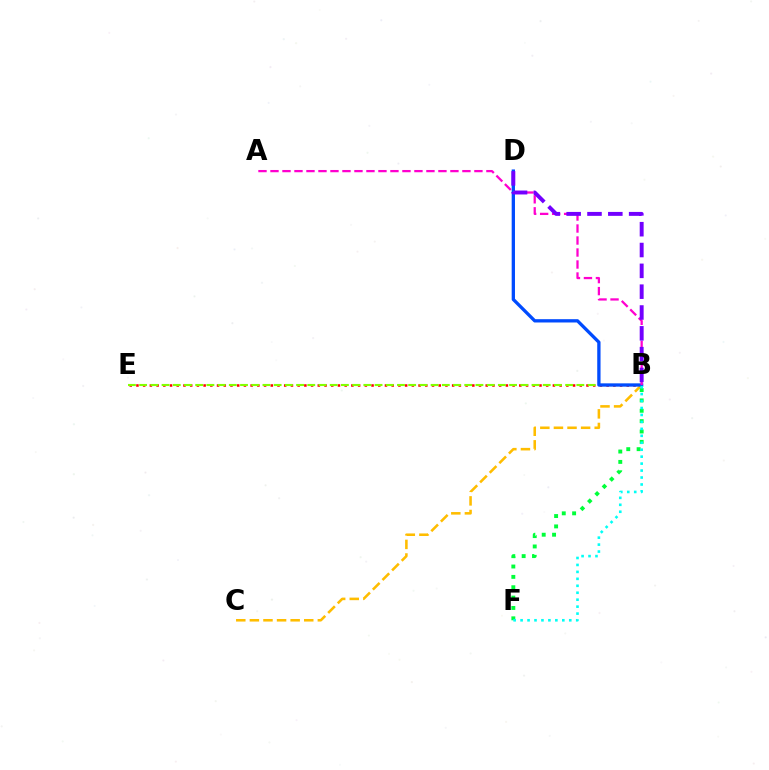{('B', 'C'): [{'color': '#ffbd00', 'line_style': 'dashed', 'thickness': 1.85}], ('B', 'E'): [{'color': '#ff0000', 'line_style': 'dotted', 'thickness': 1.83}, {'color': '#84ff00', 'line_style': 'dashed', 'thickness': 1.52}], ('B', 'F'): [{'color': '#00ff39', 'line_style': 'dotted', 'thickness': 2.82}, {'color': '#00fff6', 'line_style': 'dotted', 'thickness': 1.89}], ('B', 'D'): [{'color': '#004bff', 'line_style': 'solid', 'thickness': 2.38}, {'color': '#7200ff', 'line_style': 'dashed', 'thickness': 2.83}], ('A', 'B'): [{'color': '#ff00cf', 'line_style': 'dashed', 'thickness': 1.63}]}